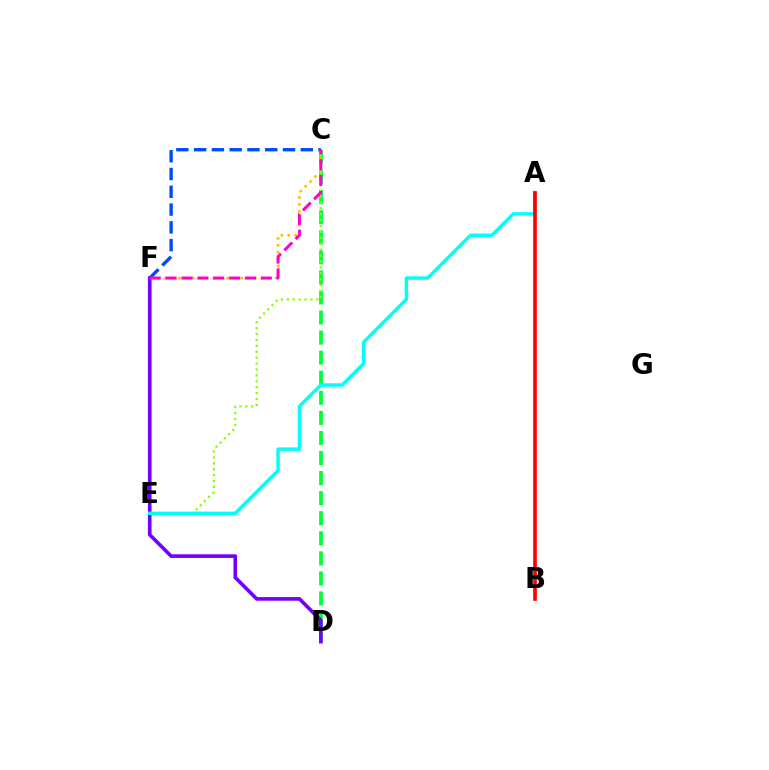{('C', 'D'): [{'color': '#00ff39', 'line_style': 'dashed', 'thickness': 2.73}], ('C', 'E'): [{'color': '#84ff00', 'line_style': 'dotted', 'thickness': 1.61}], ('D', 'F'): [{'color': '#7200ff', 'line_style': 'solid', 'thickness': 2.61}], ('C', 'F'): [{'color': '#ffbd00', 'line_style': 'dotted', 'thickness': 1.88}, {'color': '#004bff', 'line_style': 'dashed', 'thickness': 2.42}, {'color': '#ff00cf', 'line_style': 'dashed', 'thickness': 2.16}], ('A', 'E'): [{'color': '#00fff6', 'line_style': 'solid', 'thickness': 2.49}], ('A', 'B'): [{'color': '#ff0000', 'line_style': 'solid', 'thickness': 2.62}]}